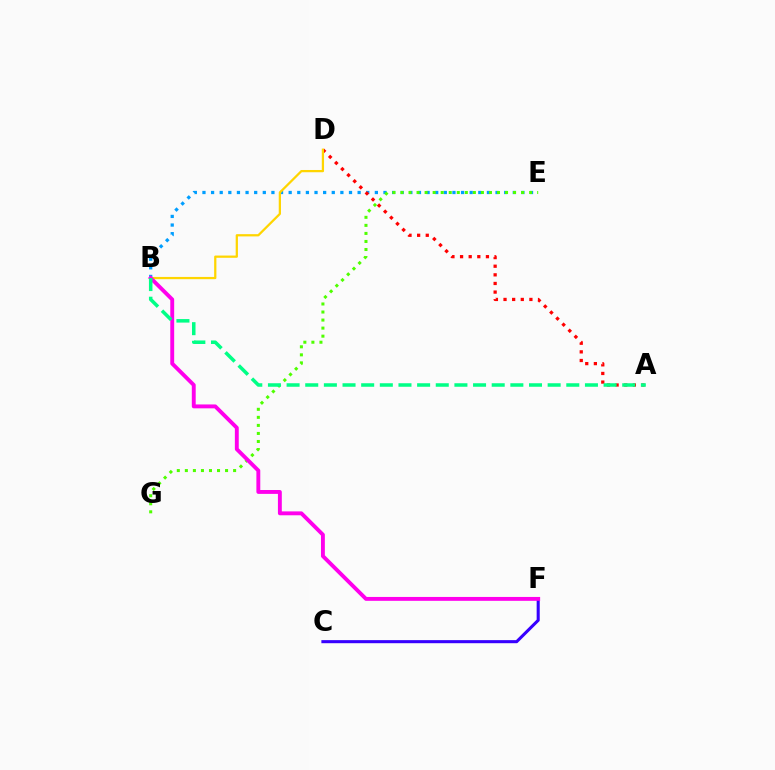{('B', 'E'): [{'color': '#009eff', 'line_style': 'dotted', 'thickness': 2.34}], ('A', 'D'): [{'color': '#ff0000', 'line_style': 'dotted', 'thickness': 2.34}], ('B', 'D'): [{'color': '#ffd500', 'line_style': 'solid', 'thickness': 1.62}], ('E', 'G'): [{'color': '#4fff00', 'line_style': 'dotted', 'thickness': 2.19}], ('C', 'F'): [{'color': '#3700ff', 'line_style': 'solid', 'thickness': 2.21}], ('B', 'F'): [{'color': '#ff00ed', 'line_style': 'solid', 'thickness': 2.8}], ('A', 'B'): [{'color': '#00ff86', 'line_style': 'dashed', 'thickness': 2.53}]}